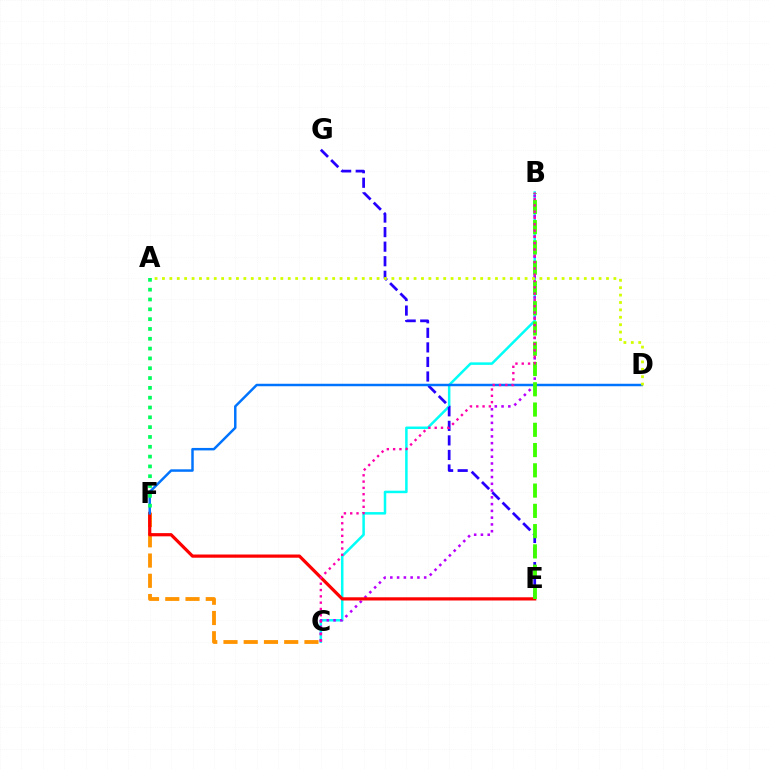{('B', 'C'): [{'color': '#00fff6', 'line_style': 'solid', 'thickness': 1.8}, {'color': '#b900ff', 'line_style': 'dotted', 'thickness': 1.84}, {'color': '#ff00ac', 'line_style': 'dotted', 'thickness': 1.71}], ('E', 'G'): [{'color': '#2500ff', 'line_style': 'dashed', 'thickness': 1.98}], ('C', 'F'): [{'color': '#ff9400', 'line_style': 'dashed', 'thickness': 2.75}], ('E', 'F'): [{'color': '#ff0000', 'line_style': 'solid', 'thickness': 2.31}], ('D', 'F'): [{'color': '#0074ff', 'line_style': 'solid', 'thickness': 1.78}], ('A', 'F'): [{'color': '#00ff5c', 'line_style': 'dotted', 'thickness': 2.67}], ('B', 'E'): [{'color': '#3dff00', 'line_style': 'dashed', 'thickness': 2.75}], ('A', 'D'): [{'color': '#d1ff00', 'line_style': 'dotted', 'thickness': 2.01}]}